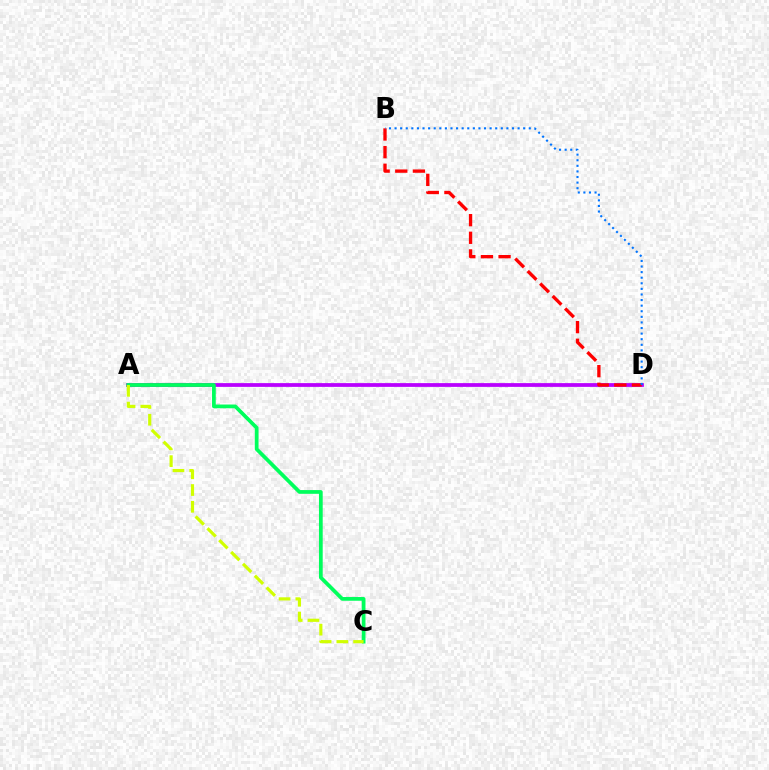{('A', 'D'): [{'color': '#b900ff', 'line_style': 'solid', 'thickness': 2.7}], ('A', 'C'): [{'color': '#00ff5c', 'line_style': 'solid', 'thickness': 2.69}, {'color': '#d1ff00', 'line_style': 'dashed', 'thickness': 2.28}], ('B', 'D'): [{'color': '#ff0000', 'line_style': 'dashed', 'thickness': 2.4}, {'color': '#0074ff', 'line_style': 'dotted', 'thickness': 1.52}]}